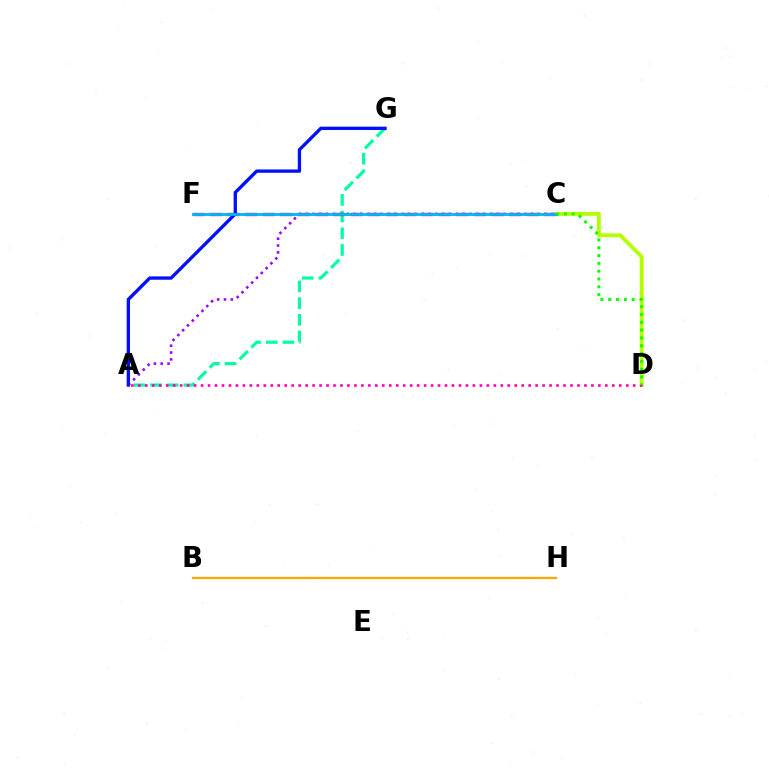{('A', 'G'): [{'color': '#00ff9d', 'line_style': 'dashed', 'thickness': 2.27}, {'color': '#0010ff', 'line_style': 'solid', 'thickness': 2.4}], ('A', 'C'): [{'color': '#9b00ff', 'line_style': 'dotted', 'thickness': 1.85}], ('C', 'F'): [{'color': '#ff0000', 'line_style': 'dashed', 'thickness': 2.39}, {'color': '#00b5ff', 'line_style': 'solid', 'thickness': 2.05}], ('B', 'H'): [{'color': '#ffa500', 'line_style': 'solid', 'thickness': 1.64}], ('C', 'D'): [{'color': '#b3ff00', 'line_style': 'solid', 'thickness': 2.77}, {'color': '#08ff00', 'line_style': 'dotted', 'thickness': 2.13}], ('A', 'D'): [{'color': '#ff00bd', 'line_style': 'dotted', 'thickness': 1.89}]}